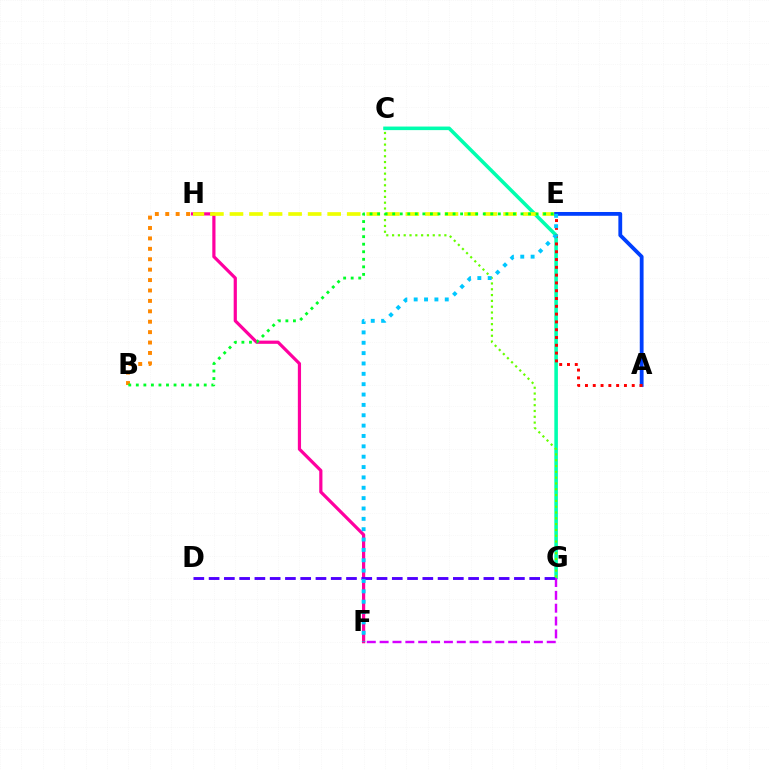{('C', 'G'): [{'color': '#00ffaf', 'line_style': 'solid', 'thickness': 2.57}, {'color': '#66ff00', 'line_style': 'dotted', 'thickness': 1.58}], ('F', 'H'): [{'color': '#ff00a0', 'line_style': 'solid', 'thickness': 2.31}], ('B', 'H'): [{'color': '#ff8800', 'line_style': 'dotted', 'thickness': 2.83}], ('E', 'H'): [{'color': '#eeff00', 'line_style': 'dashed', 'thickness': 2.66}], ('A', 'E'): [{'color': '#003fff', 'line_style': 'solid', 'thickness': 2.74}, {'color': '#ff0000', 'line_style': 'dotted', 'thickness': 2.12}], ('F', 'G'): [{'color': '#d600ff', 'line_style': 'dashed', 'thickness': 1.75}], ('D', 'G'): [{'color': '#4f00ff', 'line_style': 'dashed', 'thickness': 2.07}], ('B', 'E'): [{'color': '#00ff27', 'line_style': 'dotted', 'thickness': 2.05}], ('E', 'F'): [{'color': '#00c7ff', 'line_style': 'dotted', 'thickness': 2.81}]}